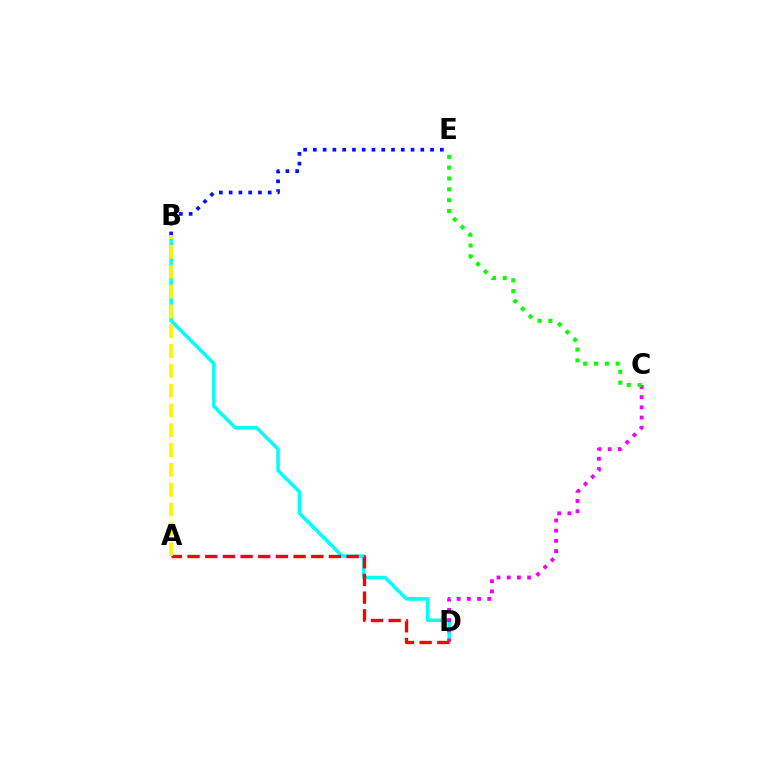{('B', 'D'): [{'color': '#00fff6', 'line_style': 'solid', 'thickness': 2.54}], ('B', 'E'): [{'color': '#0010ff', 'line_style': 'dotted', 'thickness': 2.65}], ('C', 'D'): [{'color': '#ee00ff', 'line_style': 'dotted', 'thickness': 2.77}], ('A', 'D'): [{'color': '#ff0000', 'line_style': 'dashed', 'thickness': 2.4}], ('A', 'B'): [{'color': '#fcf500', 'line_style': 'dashed', 'thickness': 2.69}], ('C', 'E'): [{'color': '#08ff00', 'line_style': 'dotted', 'thickness': 2.94}]}